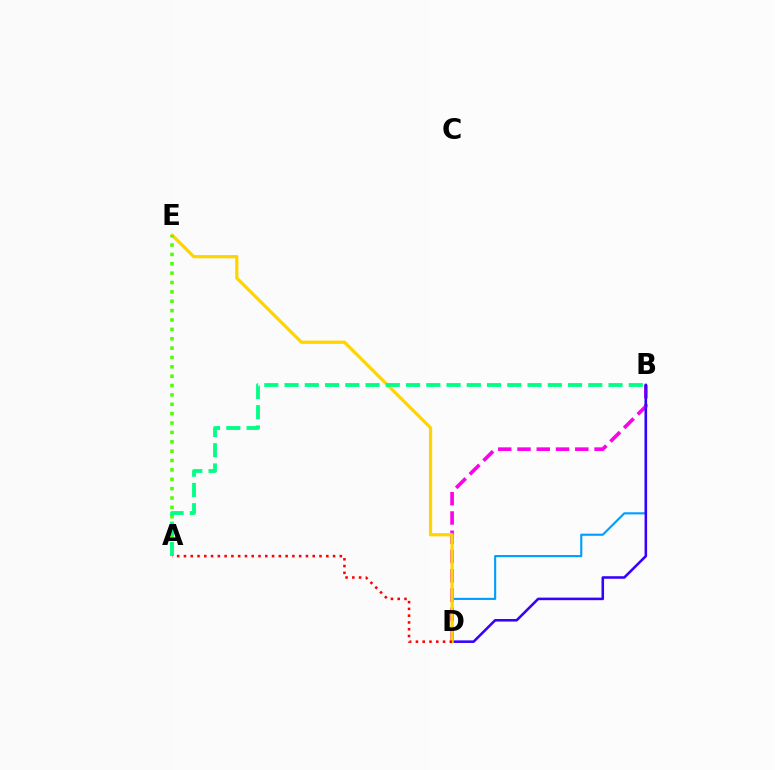{('B', 'D'): [{'color': '#009eff', 'line_style': 'solid', 'thickness': 1.54}, {'color': '#ff00ed', 'line_style': 'dashed', 'thickness': 2.62}, {'color': '#3700ff', 'line_style': 'solid', 'thickness': 1.84}], ('D', 'E'): [{'color': '#ffd500', 'line_style': 'solid', 'thickness': 2.33}], ('A', 'E'): [{'color': '#4fff00', 'line_style': 'dotted', 'thickness': 2.55}], ('A', 'D'): [{'color': '#ff0000', 'line_style': 'dotted', 'thickness': 1.84}], ('A', 'B'): [{'color': '#00ff86', 'line_style': 'dashed', 'thickness': 2.75}]}